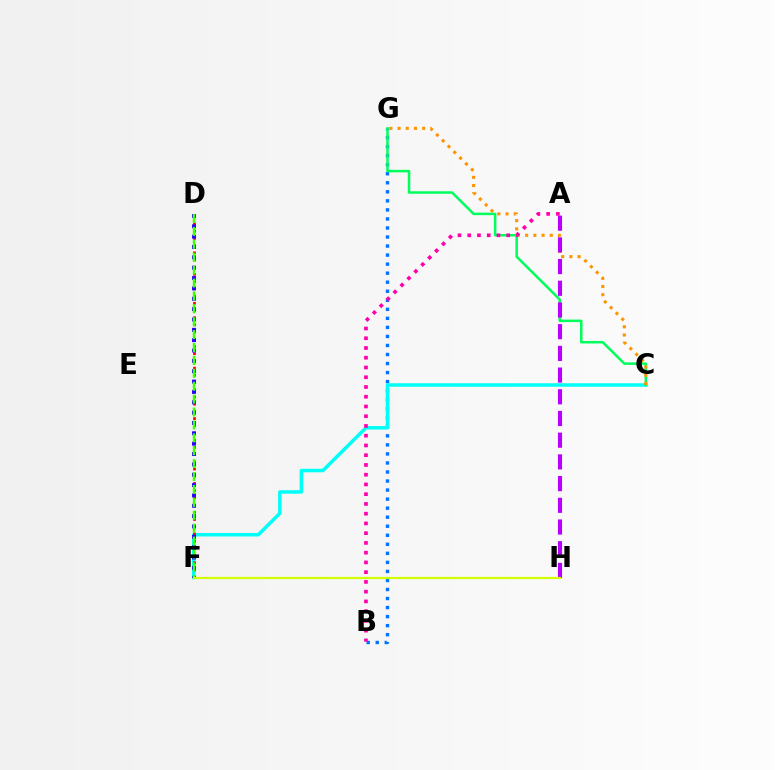{('B', 'G'): [{'color': '#0074ff', 'line_style': 'dotted', 'thickness': 2.46}], ('C', 'F'): [{'color': '#00fff6', 'line_style': 'solid', 'thickness': 2.51}], ('D', 'F'): [{'color': '#ff0000', 'line_style': 'dotted', 'thickness': 1.96}, {'color': '#2500ff', 'line_style': 'dotted', 'thickness': 2.81}, {'color': '#3dff00', 'line_style': 'dashed', 'thickness': 1.75}], ('C', 'G'): [{'color': '#00ff5c', 'line_style': 'solid', 'thickness': 1.81}, {'color': '#ff9400', 'line_style': 'dotted', 'thickness': 2.23}], ('A', 'H'): [{'color': '#b900ff', 'line_style': 'dashed', 'thickness': 2.95}], ('A', 'B'): [{'color': '#ff00ac', 'line_style': 'dotted', 'thickness': 2.65}], ('F', 'H'): [{'color': '#d1ff00', 'line_style': 'solid', 'thickness': 1.59}]}